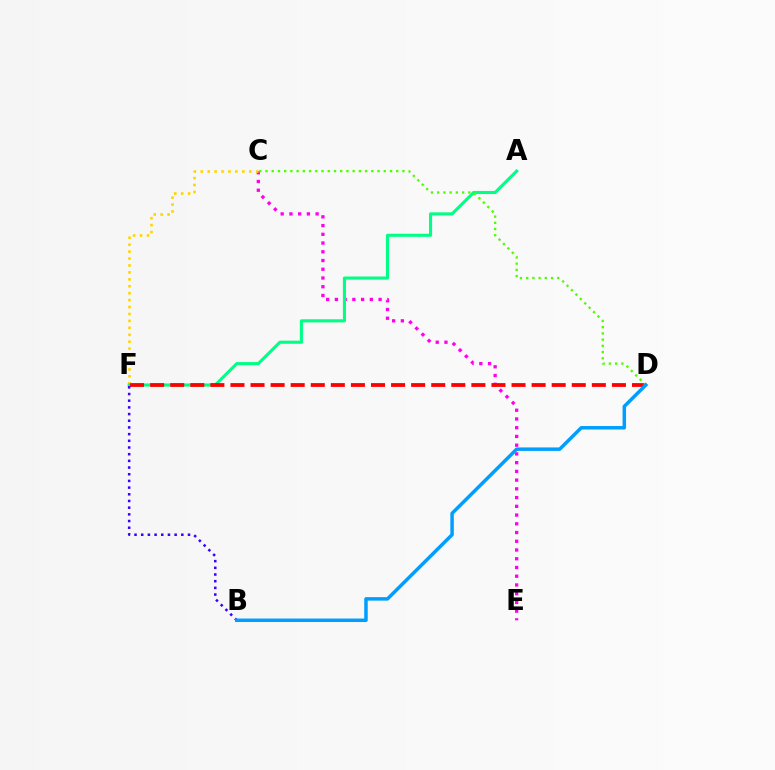{('C', 'E'): [{'color': '#ff00ed', 'line_style': 'dotted', 'thickness': 2.37}], ('C', 'F'): [{'color': '#ffd500', 'line_style': 'dotted', 'thickness': 1.88}], ('A', 'F'): [{'color': '#00ff86', 'line_style': 'solid', 'thickness': 2.23}], ('D', 'F'): [{'color': '#ff0000', 'line_style': 'dashed', 'thickness': 2.73}], ('B', 'F'): [{'color': '#3700ff', 'line_style': 'dotted', 'thickness': 1.82}], ('C', 'D'): [{'color': '#4fff00', 'line_style': 'dotted', 'thickness': 1.69}], ('B', 'D'): [{'color': '#009eff', 'line_style': 'solid', 'thickness': 2.51}]}